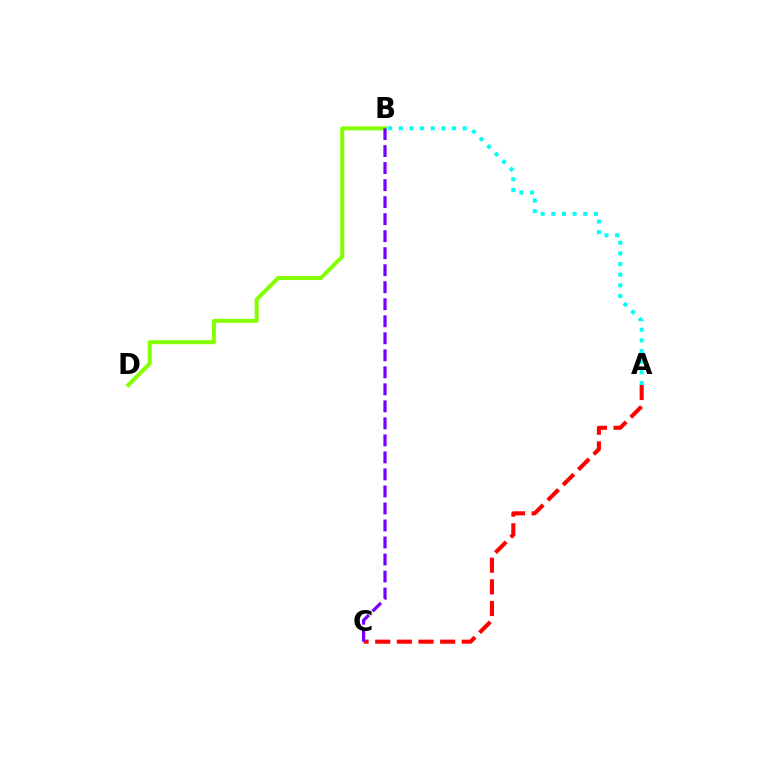{('B', 'D'): [{'color': '#84ff00', 'line_style': 'solid', 'thickness': 2.88}], ('A', 'C'): [{'color': '#ff0000', 'line_style': 'dashed', 'thickness': 2.94}], ('A', 'B'): [{'color': '#00fff6', 'line_style': 'dotted', 'thickness': 2.89}], ('B', 'C'): [{'color': '#7200ff', 'line_style': 'dashed', 'thickness': 2.31}]}